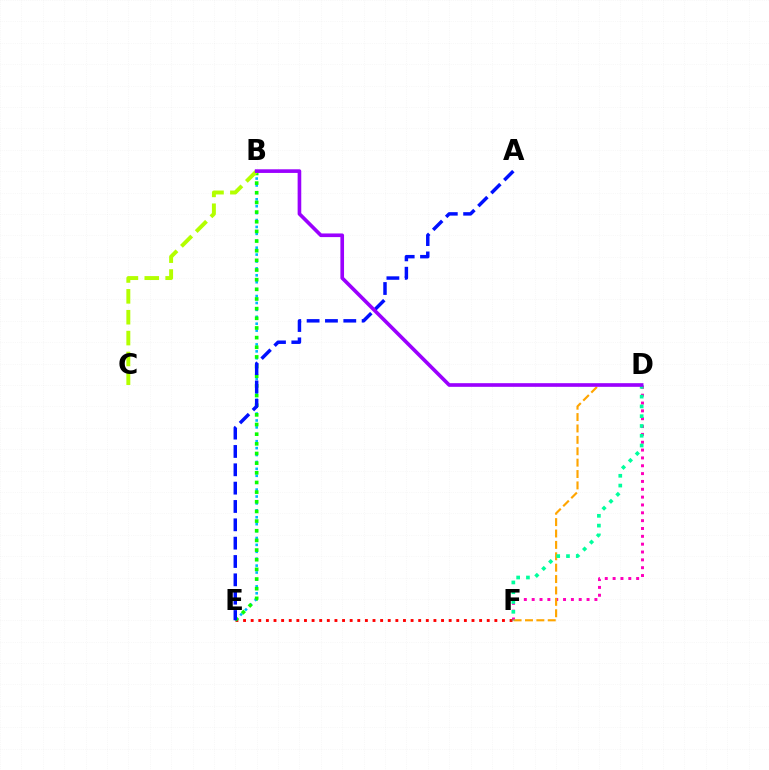{('D', 'F'): [{'color': '#ff00bd', 'line_style': 'dotted', 'thickness': 2.13}, {'color': '#ffa500', 'line_style': 'dashed', 'thickness': 1.55}, {'color': '#00ff9d', 'line_style': 'dotted', 'thickness': 2.66}], ('E', 'F'): [{'color': '#ff0000', 'line_style': 'dotted', 'thickness': 2.07}], ('B', 'E'): [{'color': '#00b5ff', 'line_style': 'dotted', 'thickness': 1.88}, {'color': '#08ff00', 'line_style': 'dotted', 'thickness': 2.62}], ('A', 'E'): [{'color': '#0010ff', 'line_style': 'dashed', 'thickness': 2.49}], ('B', 'C'): [{'color': '#b3ff00', 'line_style': 'dashed', 'thickness': 2.84}], ('B', 'D'): [{'color': '#9b00ff', 'line_style': 'solid', 'thickness': 2.62}]}